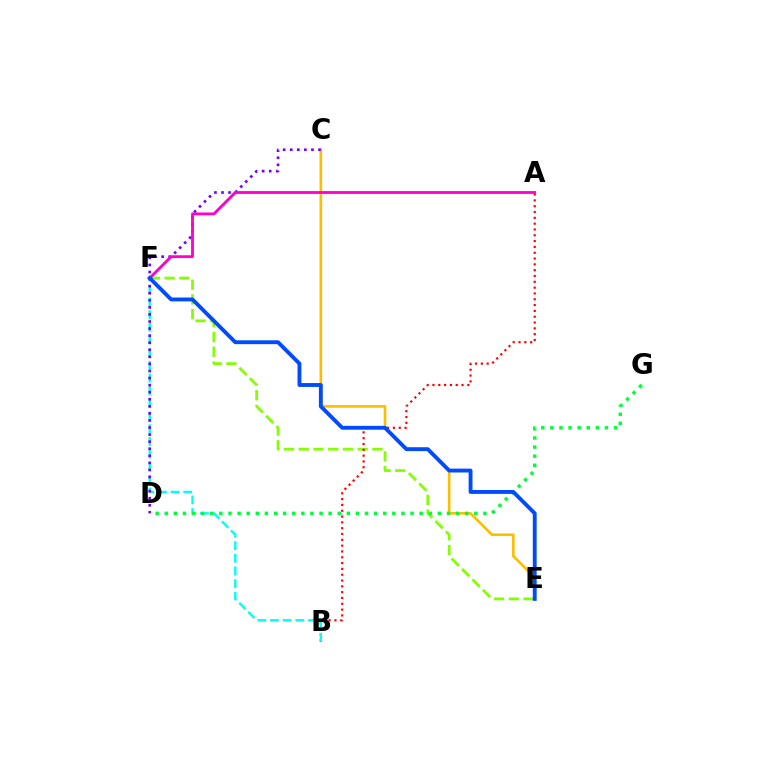{('E', 'F'): [{'color': '#84ff00', 'line_style': 'dashed', 'thickness': 2.0}, {'color': '#004bff', 'line_style': 'solid', 'thickness': 2.79}], ('A', 'B'): [{'color': '#ff0000', 'line_style': 'dotted', 'thickness': 1.58}], ('B', 'F'): [{'color': '#00fff6', 'line_style': 'dashed', 'thickness': 1.72}], ('C', 'E'): [{'color': '#ffbd00', 'line_style': 'solid', 'thickness': 1.89}], ('C', 'D'): [{'color': '#7200ff', 'line_style': 'dotted', 'thickness': 1.92}], ('D', 'G'): [{'color': '#00ff39', 'line_style': 'dotted', 'thickness': 2.47}], ('A', 'F'): [{'color': '#ff00cf', 'line_style': 'solid', 'thickness': 2.04}]}